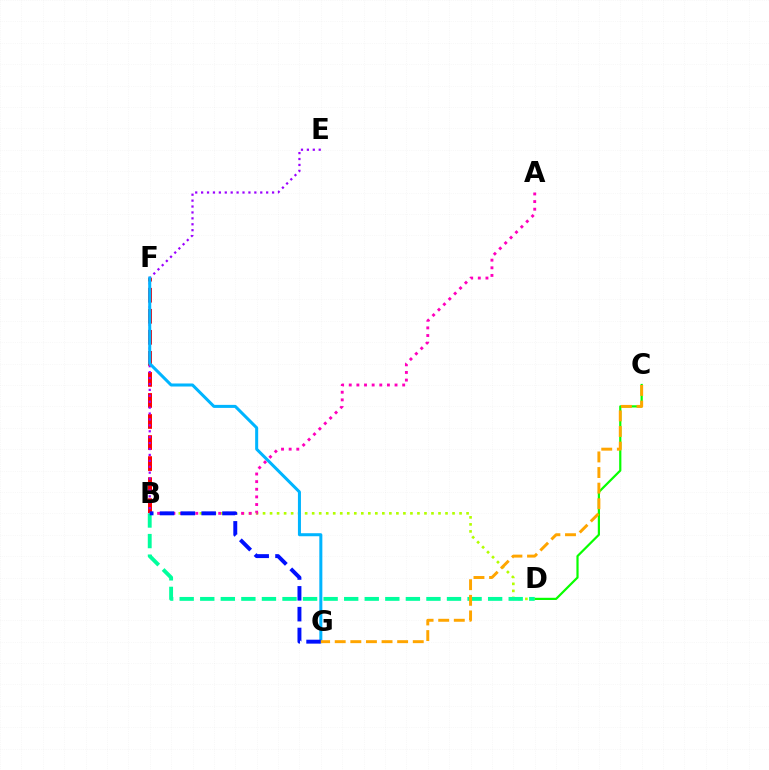{('C', 'D'): [{'color': '#08ff00', 'line_style': 'solid', 'thickness': 1.59}], ('B', 'F'): [{'color': '#ff0000', 'line_style': 'dashed', 'thickness': 2.86}], ('B', 'E'): [{'color': '#9b00ff', 'line_style': 'dotted', 'thickness': 1.61}], ('B', 'D'): [{'color': '#b3ff00', 'line_style': 'dotted', 'thickness': 1.91}, {'color': '#00ff9d', 'line_style': 'dashed', 'thickness': 2.79}], ('F', 'G'): [{'color': '#00b5ff', 'line_style': 'solid', 'thickness': 2.18}], ('A', 'B'): [{'color': '#ff00bd', 'line_style': 'dotted', 'thickness': 2.07}], ('B', 'G'): [{'color': '#0010ff', 'line_style': 'dashed', 'thickness': 2.83}], ('C', 'G'): [{'color': '#ffa500', 'line_style': 'dashed', 'thickness': 2.12}]}